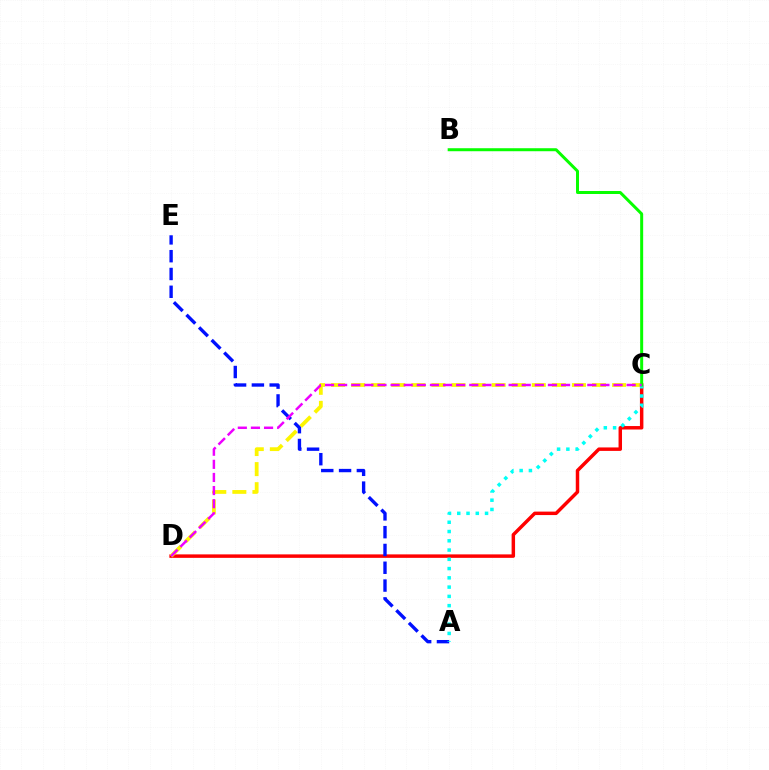{('C', 'D'): [{'color': '#ff0000', 'line_style': 'solid', 'thickness': 2.49}, {'color': '#fcf500', 'line_style': 'dashed', 'thickness': 2.73}, {'color': '#ee00ff', 'line_style': 'dashed', 'thickness': 1.78}], ('A', 'E'): [{'color': '#0010ff', 'line_style': 'dashed', 'thickness': 2.42}], ('A', 'C'): [{'color': '#00fff6', 'line_style': 'dotted', 'thickness': 2.52}], ('B', 'C'): [{'color': '#08ff00', 'line_style': 'solid', 'thickness': 2.16}]}